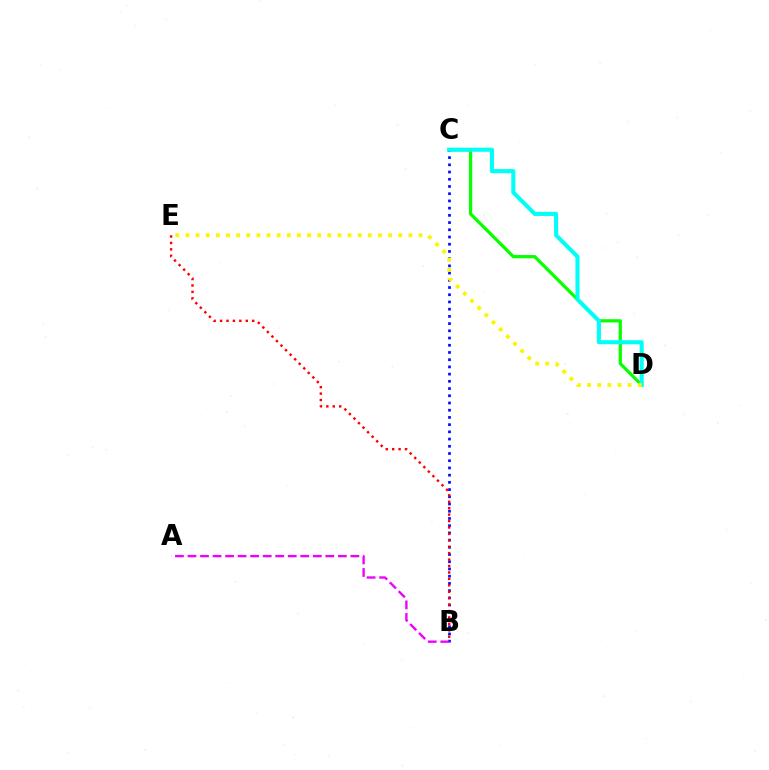{('C', 'D'): [{'color': '#08ff00', 'line_style': 'solid', 'thickness': 2.34}, {'color': '#00fff6', 'line_style': 'solid', 'thickness': 2.93}], ('B', 'C'): [{'color': '#0010ff', 'line_style': 'dotted', 'thickness': 1.96}], ('A', 'B'): [{'color': '#ee00ff', 'line_style': 'dashed', 'thickness': 1.7}], ('D', 'E'): [{'color': '#fcf500', 'line_style': 'dotted', 'thickness': 2.75}], ('B', 'E'): [{'color': '#ff0000', 'line_style': 'dotted', 'thickness': 1.75}]}